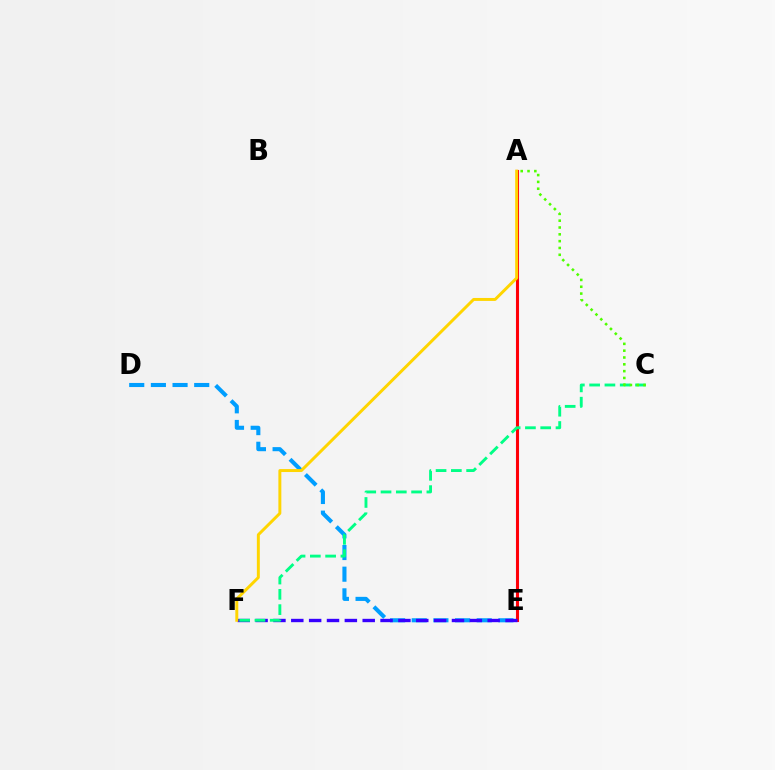{('A', 'E'): [{'color': '#ff00ed', 'line_style': 'solid', 'thickness': 2.24}, {'color': '#ff0000', 'line_style': 'solid', 'thickness': 2.08}], ('D', 'E'): [{'color': '#009eff', 'line_style': 'dashed', 'thickness': 2.94}], ('E', 'F'): [{'color': '#3700ff', 'line_style': 'dashed', 'thickness': 2.43}], ('C', 'F'): [{'color': '#00ff86', 'line_style': 'dashed', 'thickness': 2.08}], ('A', 'C'): [{'color': '#4fff00', 'line_style': 'dotted', 'thickness': 1.85}], ('A', 'F'): [{'color': '#ffd500', 'line_style': 'solid', 'thickness': 2.13}]}